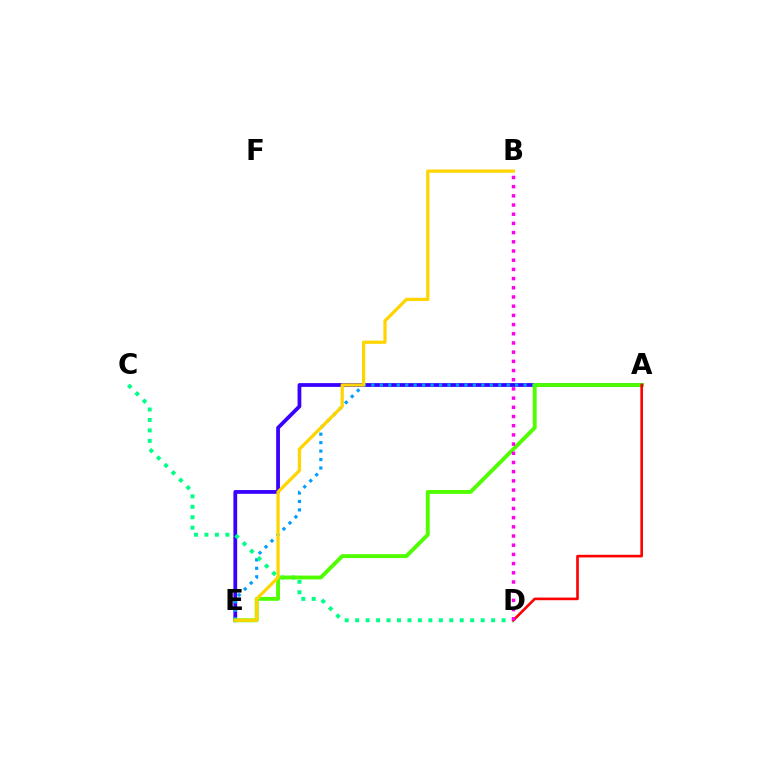{('A', 'E'): [{'color': '#3700ff', 'line_style': 'solid', 'thickness': 2.71}, {'color': '#009eff', 'line_style': 'dotted', 'thickness': 2.3}, {'color': '#4fff00', 'line_style': 'solid', 'thickness': 2.78}], ('C', 'D'): [{'color': '#00ff86', 'line_style': 'dotted', 'thickness': 2.84}], ('A', 'D'): [{'color': '#ff0000', 'line_style': 'solid', 'thickness': 1.9}], ('B', 'E'): [{'color': '#ffd500', 'line_style': 'solid', 'thickness': 2.34}], ('B', 'D'): [{'color': '#ff00ed', 'line_style': 'dotted', 'thickness': 2.5}]}